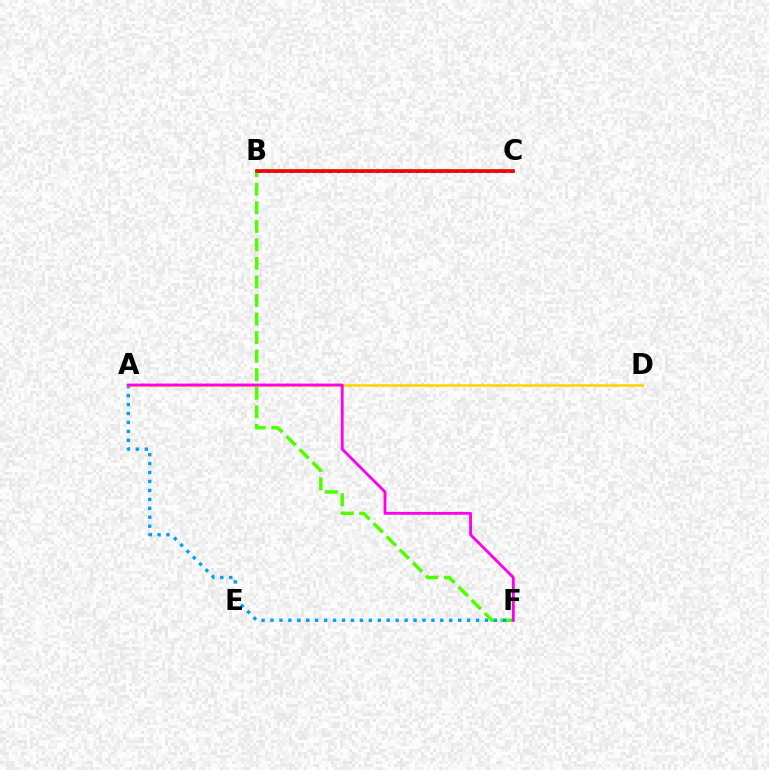{('B', 'F'): [{'color': '#4fff00', 'line_style': 'dashed', 'thickness': 2.52}], ('A', 'F'): [{'color': '#009eff', 'line_style': 'dotted', 'thickness': 2.43}, {'color': '#ff00ed', 'line_style': 'solid', 'thickness': 2.04}], ('B', 'C'): [{'color': '#00ff86', 'line_style': 'solid', 'thickness': 2.69}, {'color': '#3700ff', 'line_style': 'dotted', 'thickness': 2.14}, {'color': '#ff0000', 'line_style': 'solid', 'thickness': 2.53}], ('A', 'D'): [{'color': '#ffd500', 'line_style': 'solid', 'thickness': 1.86}]}